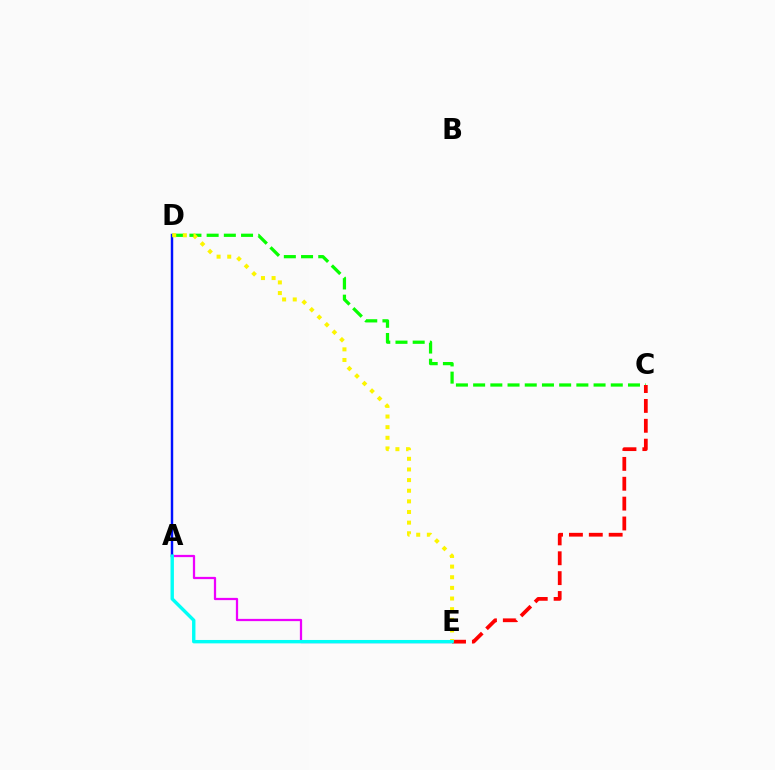{('A', 'E'): [{'color': '#ee00ff', 'line_style': 'solid', 'thickness': 1.62}, {'color': '#00fff6', 'line_style': 'solid', 'thickness': 2.44}], ('A', 'D'): [{'color': '#0010ff', 'line_style': 'solid', 'thickness': 1.76}], ('C', 'D'): [{'color': '#08ff00', 'line_style': 'dashed', 'thickness': 2.34}], ('C', 'E'): [{'color': '#ff0000', 'line_style': 'dashed', 'thickness': 2.7}], ('D', 'E'): [{'color': '#fcf500', 'line_style': 'dotted', 'thickness': 2.89}]}